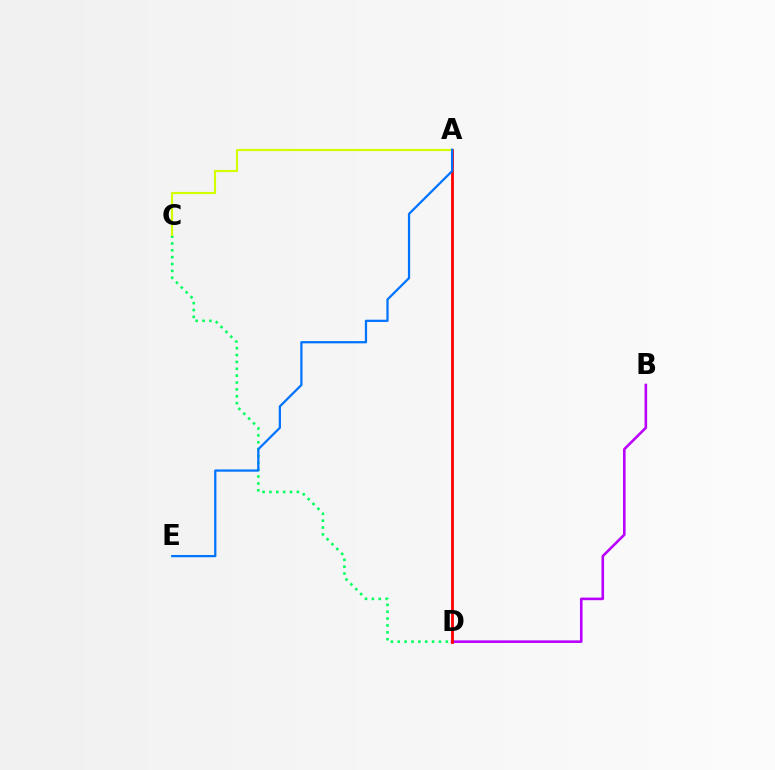{('C', 'D'): [{'color': '#00ff5c', 'line_style': 'dotted', 'thickness': 1.87}], ('B', 'D'): [{'color': '#b900ff', 'line_style': 'solid', 'thickness': 1.86}], ('A', 'D'): [{'color': '#ff0000', 'line_style': 'solid', 'thickness': 2.02}], ('A', 'C'): [{'color': '#d1ff00', 'line_style': 'solid', 'thickness': 1.55}], ('A', 'E'): [{'color': '#0074ff', 'line_style': 'solid', 'thickness': 1.62}]}